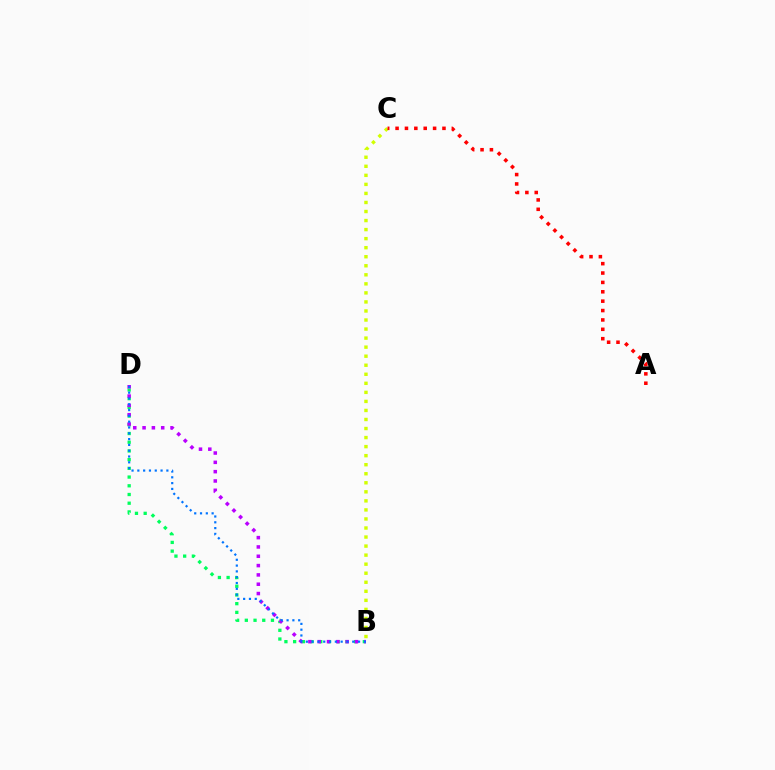{('B', 'D'): [{'color': '#00ff5c', 'line_style': 'dotted', 'thickness': 2.37}, {'color': '#b900ff', 'line_style': 'dotted', 'thickness': 2.53}, {'color': '#0074ff', 'line_style': 'dotted', 'thickness': 1.58}], ('B', 'C'): [{'color': '#d1ff00', 'line_style': 'dotted', 'thickness': 2.46}], ('A', 'C'): [{'color': '#ff0000', 'line_style': 'dotted', 'thickness': 2.55}]}